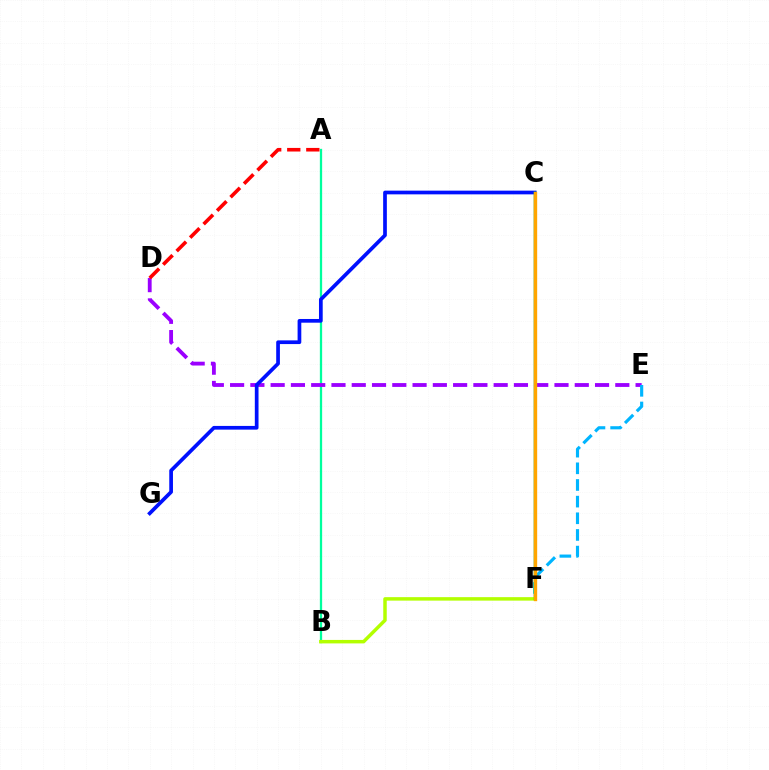{('C', 'F'): [{'color': '#ff00bd', 'line_style': 'solid', 'thickness': 1.68}, {'color': '#08ff00', 'line_style': 'solid', 'thickness': 1.78}, {'color': '#ffa500', 'line_style': 'solid', 'thickness': 2.41}], ('A', 'B'): [{'color': '#00ff9d', 'line_style': 'solid', 'thickness': 1.64}], ('D', 'E'): [{'color': '#9b00ff', 'line_style': 'dashed', 'thickness': 2.75}], ('E', 'F'): [{'color': '#00b5ff', 'line_style': 'dashed', 'thickness': 2.26}], ('A', 'D'): [{'color': '#ff0000', 'line_style': 'dashed', 'thickness': 2.59}], ('B', 'F'): [{'color': '#b3ff00', 'line_style': 'solid', 'thickness': 2.5}], ('C', 'G'): [{'color': '#0010ff', 'line_style': 'solid', 'thickness': 2.67}]}